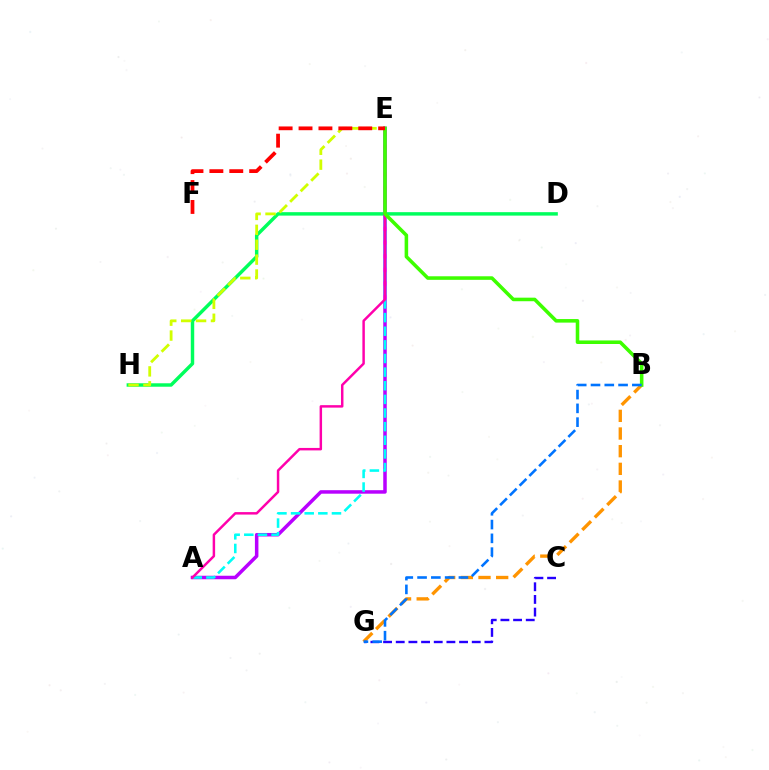{('D', 'H'): [{'color': '#00ff5c', 'line_style': 'solid', 'thickness': 2.48}], ('B', 'G'): [{'color': '#ff9400', 'line_style': 'dashed', 'thickness': 2.4}, {'color': '#0074ff', 'line_style': 'dashed', 'thickness': 1.87}], ('C', 'G'): [{'color': '#2500ff', 'line_style': 'dashed', 'thickness': 1.72}], ('E', 'H'): [{'color': '#d1ff00', 'line_style': 'dashed', 'thickness': 2.02}], ('A', 'E'): [{'color': '#b900ff', 'line_style': 'solid', 'thickness': 2.52}, {'color': '#00fff6', 'line_style': 'dashed', 'thickness': 1.85}, {'color': '#ff00ac', 'line_style': 'solid', 'thickness': 1.78}], ('B', 'E'): [{'color': '#3dff00', 'line_style': 'solid', 'thickness': 2.56}], ('E', 'F'): [{'color': '#ff0000', 'line_style': 'dashed', 'thickness': 2.7}]}